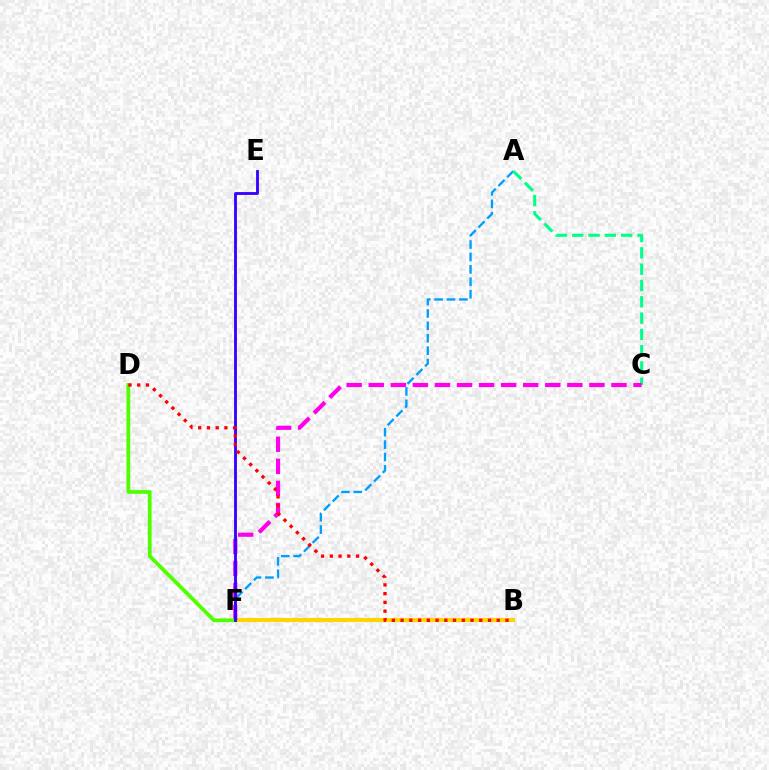{('A', 'F'): [{'color': '#009eff', 'line_style': 'dashed', 'thickness': 1.69}], ('B', 'F'): [{'color': '#ffd500', 'line_style': 'solid', 'thickness': 2.94}], ('A', 'C'): [{'color': '#00ff86', 'line_style': 'dashed', 'thickness': 2.21}], ('C', 'F'): [{'color': '#ff00ed', 'line_style': 'dashed', 'thickness': 3.0}], ('D', 'F'): [{'color': '#4fff00', 'line_style': 'solid', 'thickness': 2.7}], ('E', 'F'): [{'color': '#3700ff', 'line_style': 'solid', 'thickness': 2.04}], ('B', 'D'): [{'color': '#ff0000', 'line_style': 'dotted', 'thickness': 2.38}]}